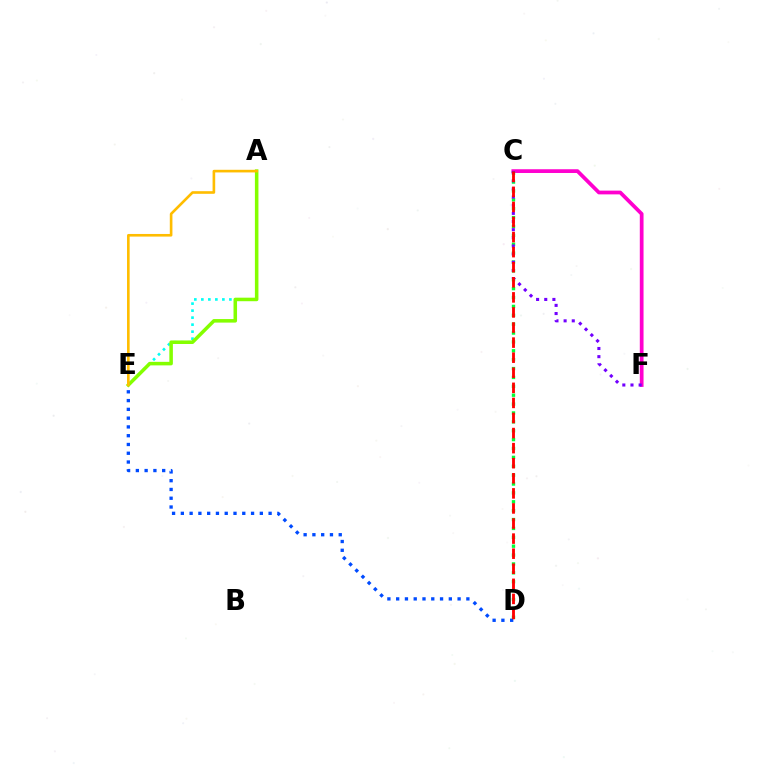{('D', 'E'): [{'color': '#004bff', 'line_style': 'dotted', 'thickness': 2.38}], ('C', 'F'): [{'color': '#ff00cf', 'line_style': 'solid', 'thickness': 2.7}, {'color': '#7200ff', 'line_style': 'dotted', 'thickness': 2.21}], ('A', 'E'): [{'color': '#00fff6', 'line_style': 'dotted', 'thickness': 1.9}, {'color': '#84ff00', 'line_style': 'solid', 'thickness': 2.54}, {'color': '#ffbd00', 'line_style': 'solid', 'thickness': 1.89}], ('C', 'D'): [{'color': '#00ff39', 'line_style': 'dotted', 'thickness': 2.41}, {'color': '#ff0000', 'line_style': 'dashed', 'thickness': 2.05}]}